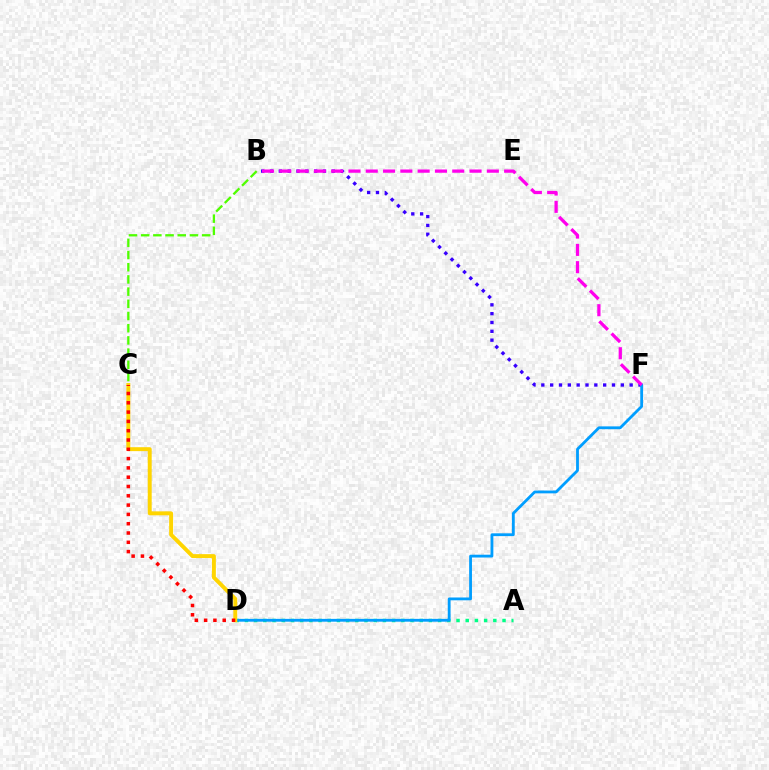{('B', 'F'): [{'color': '#3700ff', 'line_style': 'dotted', 'thickness': 2.4}, {'color': '#ff00ed', 'line_style': 'dashed', 'thickness': 2.35}], ('B', 'C'): [{'color': '#4fff00', 'line_style': 'dashed', 'thickness': 1.66}], ('A', 'D'): [{'color': '#00ff86', 'line_style': 'dotted', 'thickness': 2.5}], ('D', 'F'): [{'color': '#009eff', 'line_style': 'solid', 'thickness': 2.03}], ('C', 'D'): [{'color': '#ffd500', 'line_style': 'solid', 'thickness': 2.83}, {'color': '#ff0000', 'line_style': 'dotted', 'thickness': 2.53}]}